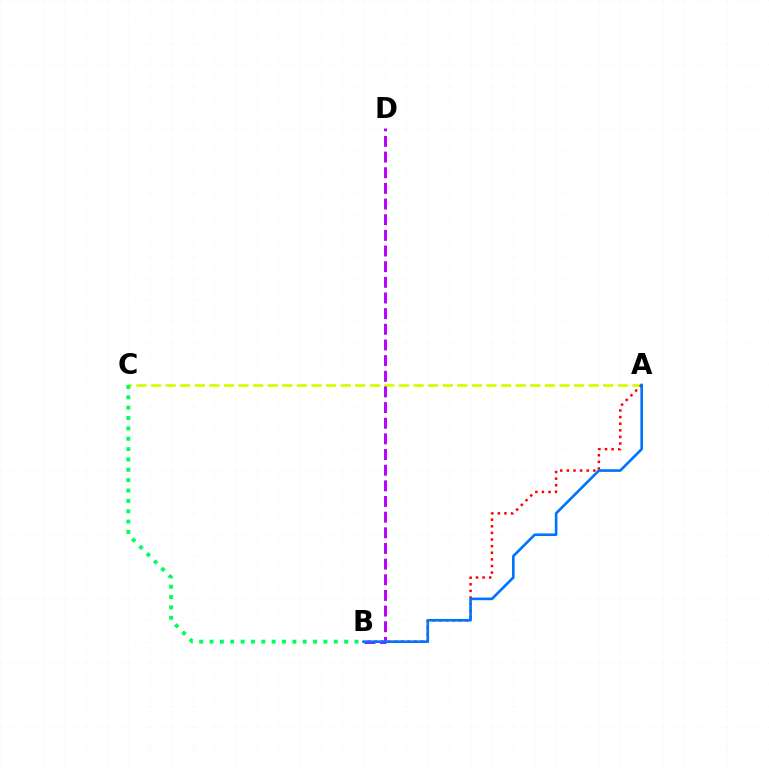{('A', 'C'): [{'color': '#d1ff00', 'line_style': 'dashed', 'thickness': 1.98}], ('A', 'B'): [{'color': '#ff0000', 'line_style': 'dotted', 'thickness': 1.8}, {'color': '#0074ff', 'line_style': 'solid', 'thickness': 1.9}], ('B', 'D'): [{'color': '#b900ff', 'line_style': 'dashed', 'thickness': 2.13}], ('B', 'C'): [{'color': '#00ff5c', 'line_style': 'dotted', 'thickness': 2.81}]}